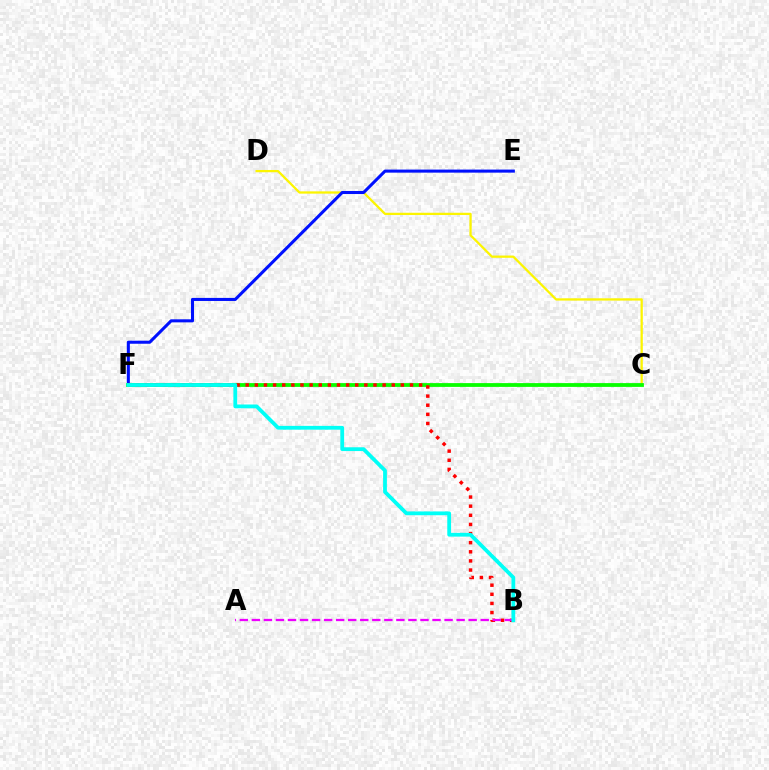{('C', 'D'): [{'color': '#fcf500', 'line_style': 'solid', 'thickness': 1.64}], ('E', 'F'): [{'color': '#0010ff', 'line_style': 'solid', 'thickness': 2.2}], ('C', 'F'): [{'color': '#08ff00', 'line_style': 'solid', 'thickness': 2.73}], ('B', 'F'): [{'color': '#ff0000', 'line_style': 'dotted', 'thickness': 2.48}, {'color': '#00fff6', 'line_style': 'solid', 'thickness': 2.73}], ('A', 'B'): [{'color': '#ee00ff', 'line_style': 'dashed', 'thickness': 1.64}]}